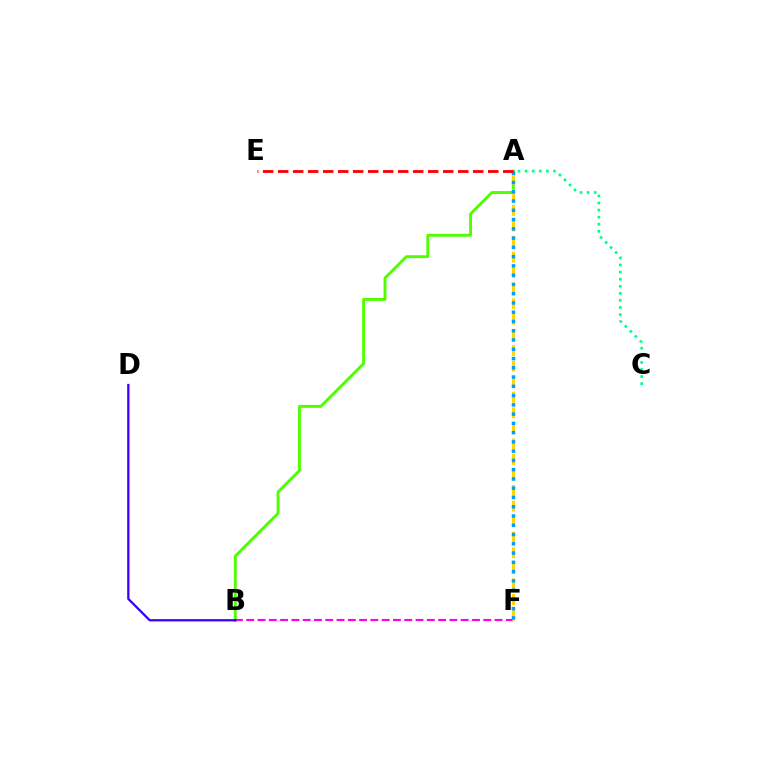{('A', 'C'): [{'color': '#00ff86', 'line_style': 'dotted', 'thickness': 1.93}], ('A', 'B'): [{'color': '#4fff00', 'line_style': 'solid', 'thickness': 2.09}], ('B', 'F'): [{'color': '#ff00ed', 'line_style': 'dashed', 'thickness': 1.53}], ('A', 'F'): [{'color': '#ffd500', 'line_style': 'dashed', 'thickness': 2.11}, {'color': '#009eff', 'line_style': 'dotted', 'thickness': 2.52}], ('B', 'D'): [{'color': '#3700ff', 'line_style': 'solid', 'thickness': 1.64}], ('A', 'E'): [{'color': '#ff0000', 'line_style': 'dashed', 'thickness': 2.04}]}